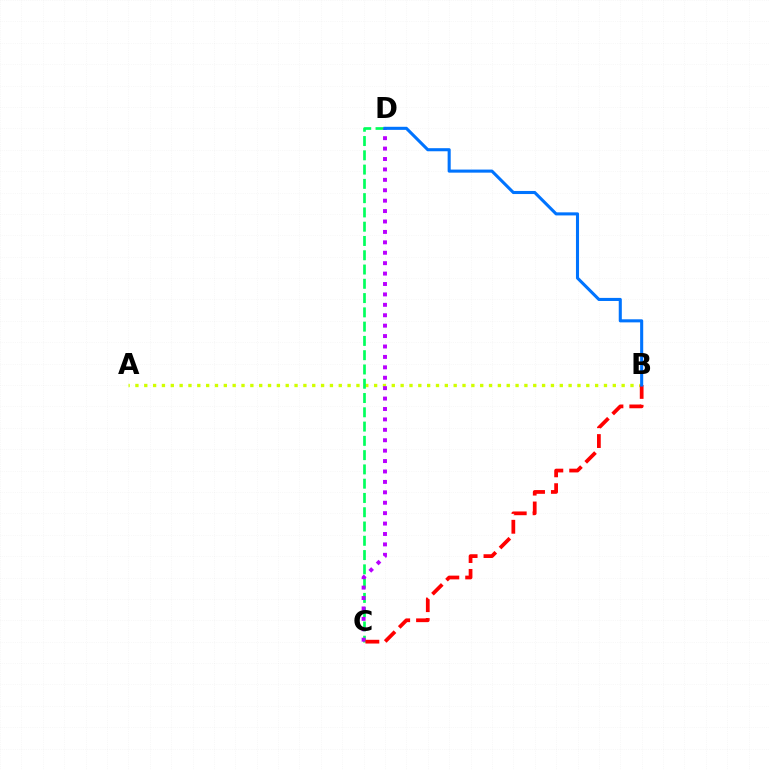{('A', 'B'): [{'color': '#d1ff00', 'line_style': 'dotted', 'thickness': 2.4}], ('C', 'D'): [{'color': '#00ff5c', 'line_style': 'dashed', 'thickness': 1.94}, {'color': '#b900ff', 'line_style': 'dotted', 'thickness': 2.83}], ('B', 'C'): [{'color': '#ff0000', 'line_style': 'dashed', 'thickness': 2.7}], ('B', 'D'): [{'color': '#0074ff', 'line_style': 'solid', 'thickness': 2.22}]}